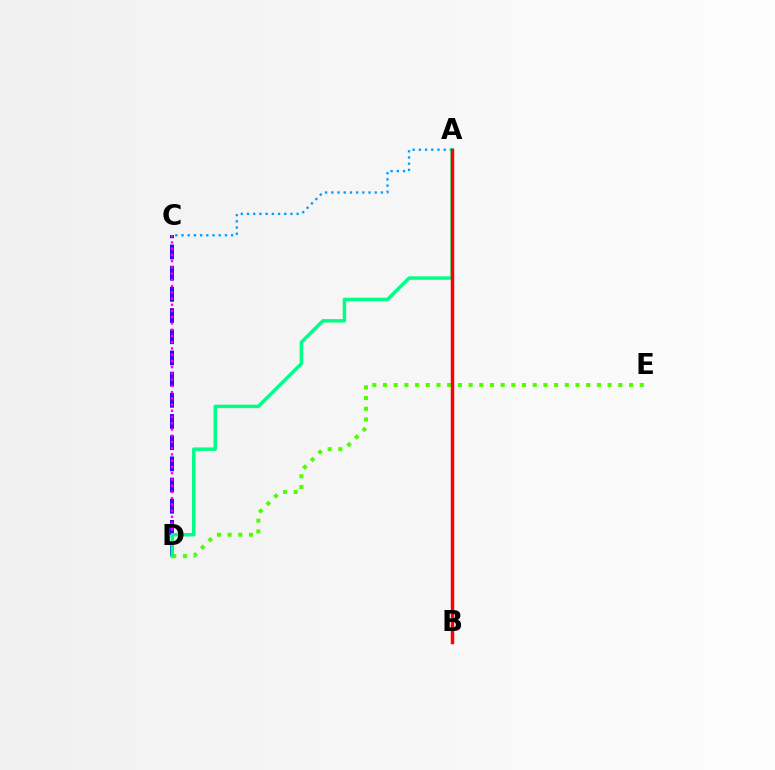{('D', 'E'): [{'color': '#4fff00', 'line_style': 'dotted', 'thickness': 2.91}], ('A', 'C'): [{'color': '#009eff', 'line_style': 'dotted', 'thickness': 1.69}], ('A', 'B'): [{'color': '#ffd500', 'line_style': 'dotted', 'thickness': 1.88}, {'color': '#ff0000', 'line_style': 'solid', 'thickness': 2.48}], ('C', 'D'): [{'color': '#3700ff', 'line_style': 'dashed', 'thickness': 2.88}, {'color': '#ff00ed', 'line_style': 'dotted', 'thickness': 1.69}], ('A', 'D'): [{'color': '#00ff86', 'line_style': 'solid', 'thickness': 2.49}]}